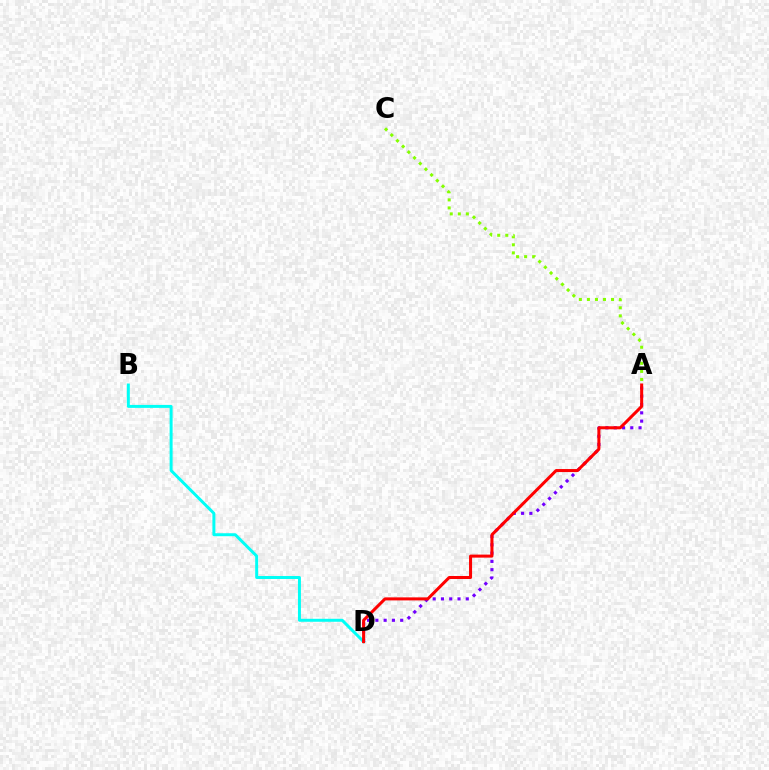{('B', 'D'): [{'color': '#00fff6', 'line_style': 'solid', 'thickness': 2.14}], ('A', 'D'): [{'color': '#7200ff', 'line_style': 'dotted', 'thickness': 2.25}, {'color': '#ff0000', 'line_style': 'solid', 'thickness': 2.18}], ('A', 'C'): [{'color': '#84ff00', 'line_style': 'dotted', 'thickness': 2.19}]}